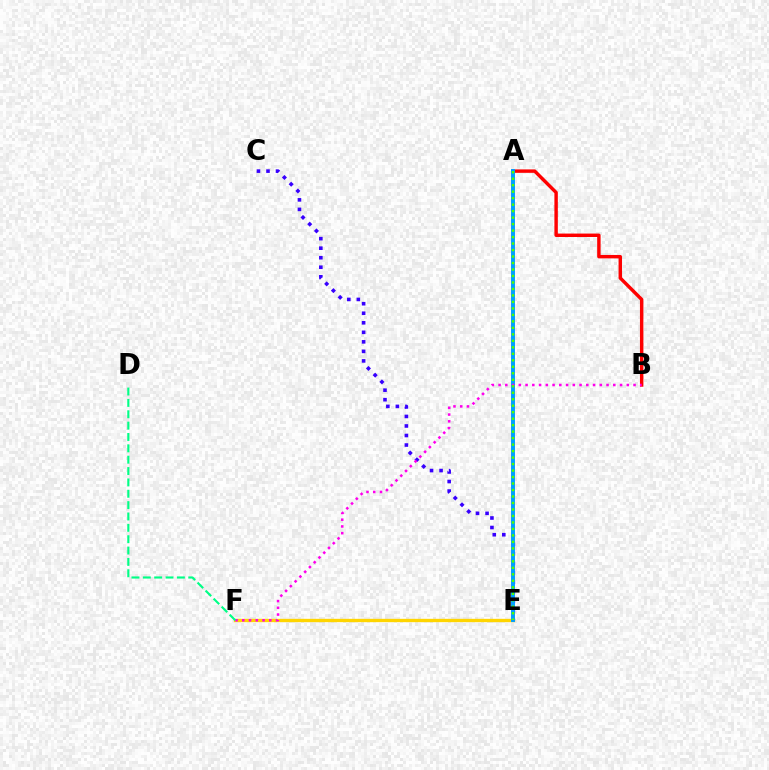{('C', 'E'): [{'color': '#3700ff', 'line_style': 'dotted', 'thickness': 2.59}], ('E', 'F'): [{'color': '#ffd500', 'line_style': 'solid', 'thickness': 2.41}], ('A', 'B'): [{'color': '#ff0000', 'line_style': 'solid', 'thickness': 2.47}], ('A', 'E'): [{'color': '#009eff', 'line_style': 'solid', 'thickness': 2.83}, {'color': '#4fff00', 'line_style': 'dotted', 'thickness': 1.76}], ('B', 'F'): [{'color': '#ff00ed', 'line_style': 'dotted', 'thickness': 1.83}], ('D', 'F'): [{'color': '#00ff86', 'line_style': 'dashed', 'thickness': 1.54}]}